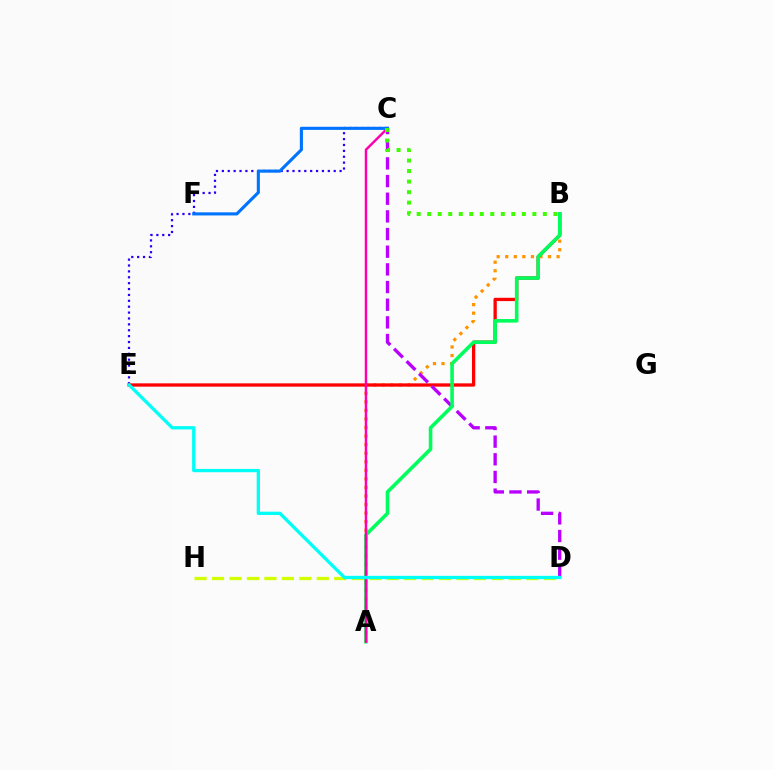{('A', 'B'): [{'color': '#ff9400', 'line_style': 'dotted', 'thickness': 2.33}, {'color': '#00ff5c', 'line_style': 'solid', 'thickness': 2.59}], ('C', 'E'): [{'color': '#2500ff', 'line_style': 'dotted', 'thickness': 1.6}], ('B', 'E'): [{'color': '#ff0000', 'line_style': 'solid', 'thickness': 2.37}], ('C', 'D'): [{'color': '#b900ff', 'line_style': 'dashed', 'thickness': 2.4}], ('D', 'H'): [{'color': '#d1ff00', 'line_style': 'dashed', 'thickness': 2.37}], ('A', 'C'): [{'color': '#ff00ac', 'line_style': 'solid', 'thickness': 1.78}], ('C', 'F'): [{'color': '#0074ff', 'line_style': 'solid', 'thickness': 2.24}], ('B', 'C'): [{'color': '#3dff00', 'line_style': 'dotted', 'thickness': 2.86}], ('D', 'E'): [{'color': '#00fff6', 'line_style': 'solid', 'thickness': 2.38}]}